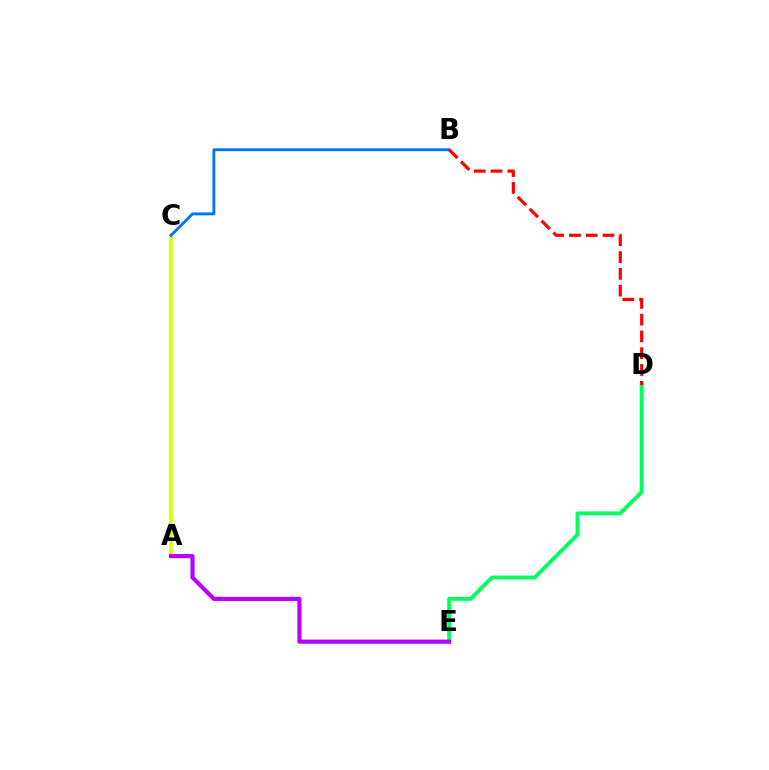{('A', 'C'): [{'color': '#d1ff00', 'line_style': 'solid', 'thickness': 2.53}], ('D', 'E'): [{'color': '#00ff5c', 'line_style': 'solid', 'thickness': 2.79}], ('A', 'E'): [{'color': '#b900ff', 'line_style': 'solid', 'thickness': 2.99}], ('B', 'C'): [{'color': '#0074ff', 'line_style': 'solid', 'thickness': 2.05}], ('B', 'D'): [{'color': '#ff0000', 'line_style': 'dashed', 'thickness': 2.28}]}